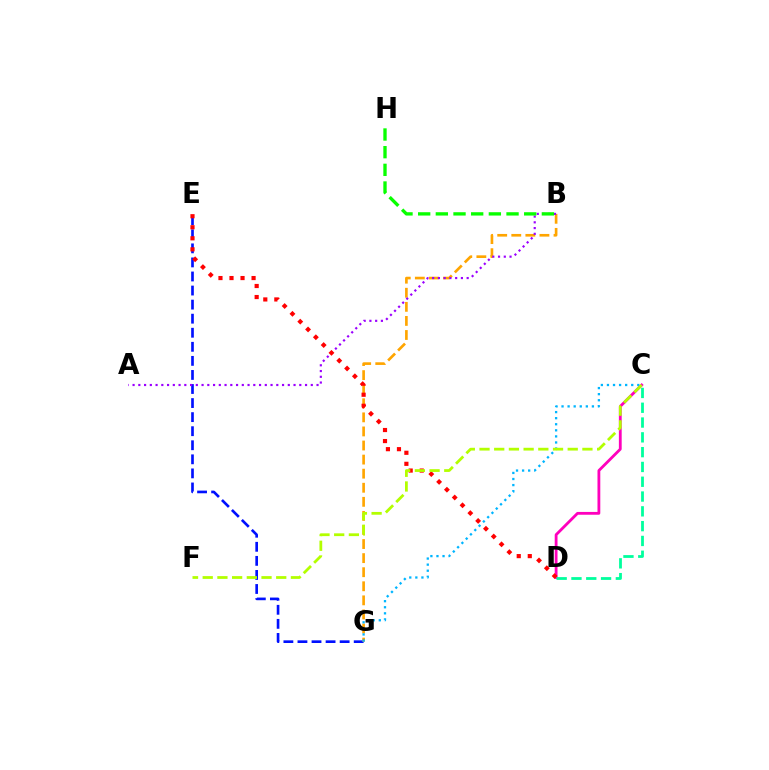{('E', 'G'): [{'color': '#0010ff', 'line_style': 'dashed', 'thickness': 1.91}], ('B', 'G'): [{'color': '#ffa500', 'line_style': 'dashed', 'thickness': 1.91}], ('A', 'B'): [{'color': '#9b00ff', 'line_style': 'dotted', 'thickness': 1.56}], ('C', 'D'): [{'color': '#ff00bd', 'line_style': 'solid', 'thickness': 2.02}, {'color': '#00ff9d', 'line_style': 'dashed', 'thickness': 2.01}], ('D', 'E'): [{'color': '#ff0000', 'line_style': 'dotted', 'thickness': 3.0}], ('C', 'G'): [{'color': '#00b5ff', 'line_style': 'dotted', 'thickness': 1.65}], ('B', 'H'): [{'color': '#08ff00', 'line_style': 'dashed', 'thickness': 2.4}], ('C', 'F'): [{'color': '#b3ff00', 'line_style': 'dashed', 'thickness': 2.0}]}